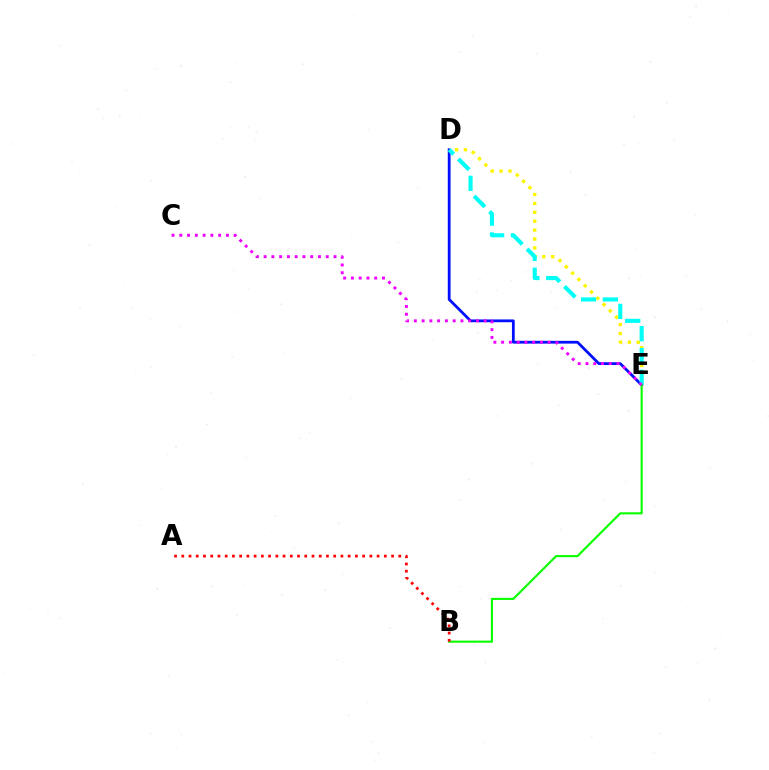{('D', 'E'): [{'color': '#0010ff', 'line_style': 'solid', 'thickness': 2.0}, {'color': '#fcf500', 'line_style': 'dotted', 'thickness': 2.42}, {'color': '#00fff6', 'line_style': 'dashed', 'thickness': 2.97}], ('B', 'E'): [{'color': '#08ff00', 'line_style': 'solid', 'thickness': 1.53}], ('A', 'B'): [{'color': '#ff0000', 'line_style': 'dotted', 'thickness': 1.97}], ('C', 'E'): [{'color': '#ee00ff', 'line_style': 'dotted', 'thickness': 2.11}]}